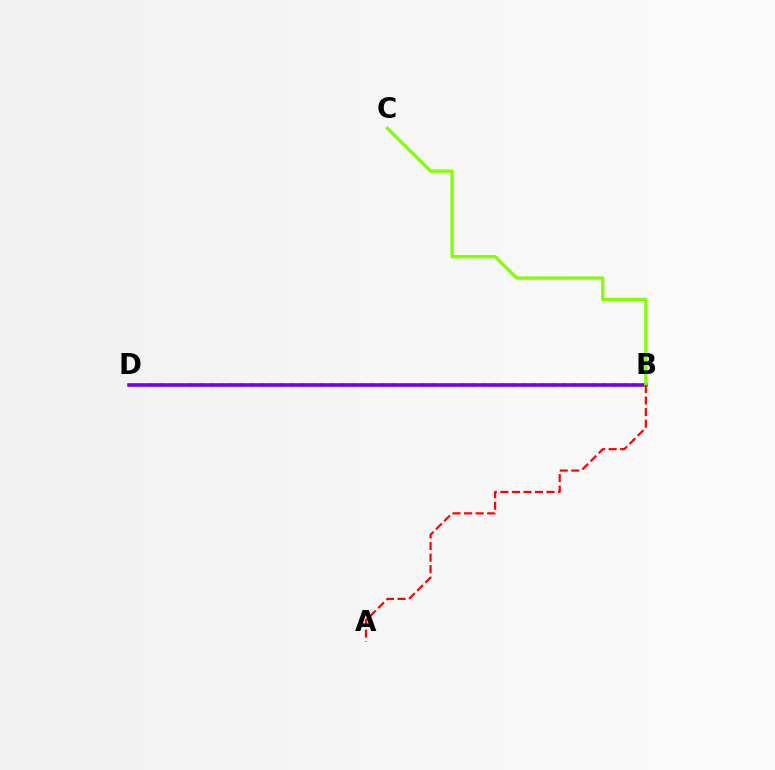{('B', 'D'): [{'color': '#00fff6', 'line_style': 'dotted', 'thickness': 2.74}, {'color': '#7200ff', 'line_style': 'solid', 'thickness': 2.6}], ('B', 'C'): [{'color': '#84ff00', 'line_style': 'solid', 'thickness': 2.38}], ('A', 'B'): [{'color': '#ff0000', 'line_style': 'dashed', 'thickness': 1.57}]}